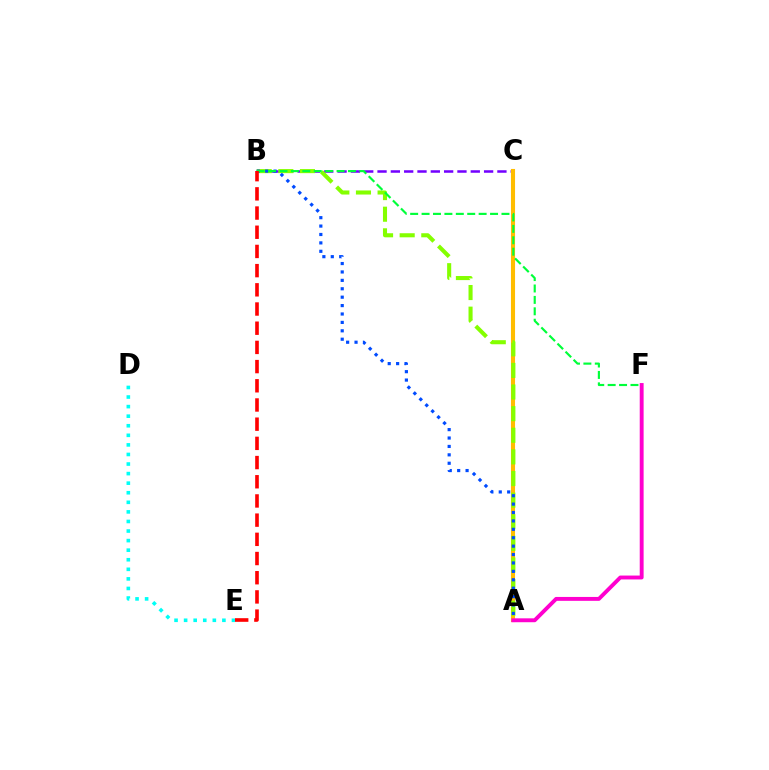{('B', 'C'): [{'color': '#7200ff', 'line_style': 'dashed', 'thickness': 1.81}], ('A', 'C'): [{'color': '#ffbd00', 'line_style': 'solid', 'thickness': 2.95}], ('A', 'B'): [{'color': '#84ff00', 'line_style': 'dashed', 'thickness': 2.94}, {'color': '#004bff', 'line_style': 'dotted', 'thickness': 2.28}], ('D', 'E'): [{'color': '#00fff6', 'line_style': 'dotted', 'thickness': 2.6}], ('B', 'F'): [{'color': '#00ff39', 'line_style': 'dashed', 'thickness': 1.55}], ('B', 'E'): [{'color': '#ff0000', 'line_style': 'dashed', 'thickness': 2.61}], ('A', 'F'): [{'color': '#ff00cf', 'line_style': 'solid', 'thickness': 2.8}]}